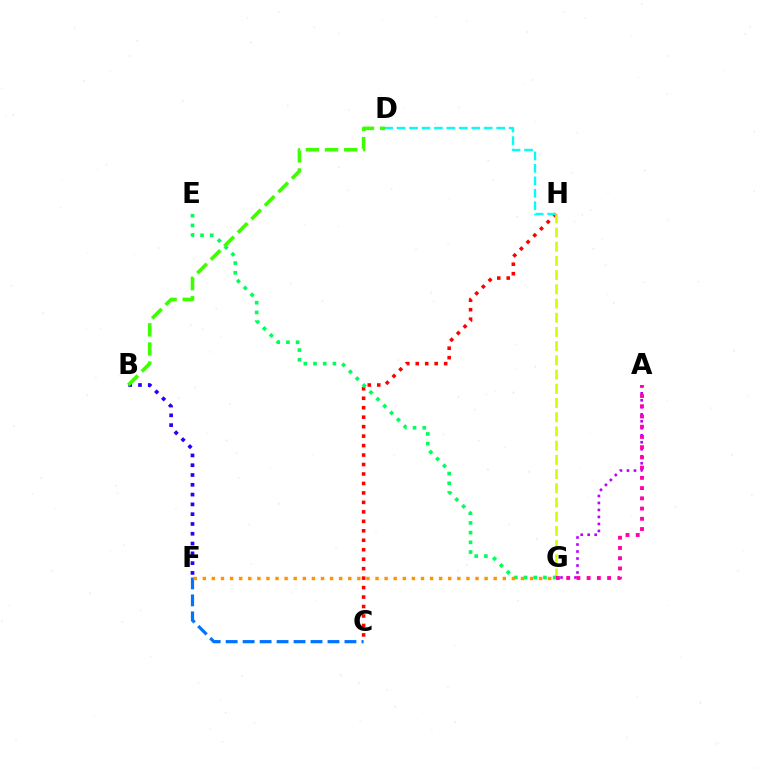{('C', 'H'): [{'color': '#ff0000', 'line_style': 'dotted', 'thickness': 2.57}], ('G', 'H'): [{'color': '#d1ff00', 'line_style': 'dashed', 'thickness': 1.93}], ('E', 'G'): [{'color': '#00ff5c', 'line_style': 'dotted', 'thickness': 2.64}], ('D', 'H'): [{'color': '#00fff6', 'line_style': 'dashed', 'thickness': 1.69}], ('C', 'F'): [{'color': '#0074ff', 'line_style': 'dashed', 'thickness': 2.31}], ('B', 'F'): [{'color': '#2500ff', 'line_style': 'dotted', 'thickness': 2.66}], ('A', 'G'): [{'color': '#b900ff', 'line_style': 'dotted', 'thickness': 1.9}, {'color': '#ff00ac', 'line_style': 'dotted', 'thickness': 2.78}], ('B', 'D'): [{'color': '#3dff00', 'line_style': 'dashed', 'thickness': 2.6}], ('F', 'G'): [{'color': '#ff9400', 'line_style': 'dotted', 'thickness': 2.47}]}